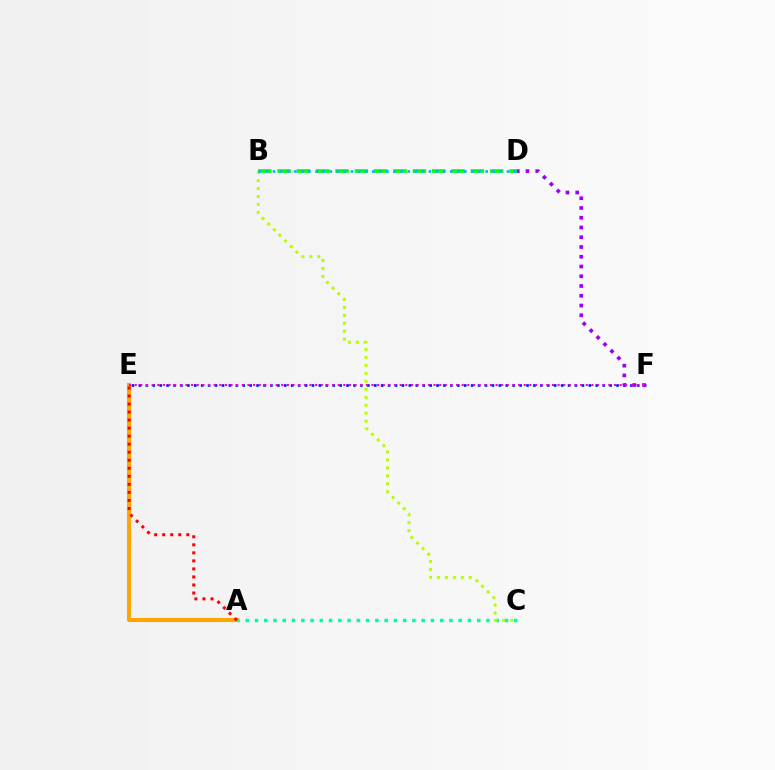{('E', 'F'): [{'color': '#0010ff', 'line_style': 'dotted', 'thickness': 1.88}, {'color': '#ff00bd', 'line_style': 'dotted', 'thickness': 1.53}], ('A', 'E'): [{'color': '#ffa500', 'line_style': 'solid', 'thickness': 2.94}, {'color': '#ff0000', 'line_style': 'dotted', 'thickness': 2.18}], ('A', 'C'): [{'color': '#00ff9d', 'line_style': 'dotted', 'thickness': 2.52}], ('B', 'C'): [{'color': '#b3ff00', 'line_style': 'dotted', 'thickness': 2.16}], ('D', 'F'): [{'color': '#9b00ff', 'line_style': 'dotted', 'thickness': 2.65}], ('B', 'D'): [{'color': '#08ff00', 'line_style': 'dashed', 'thickness': 2.63}, {'color': '#00b5ff', 'line_style': 'dotted', 'thickness': 1.93}]}